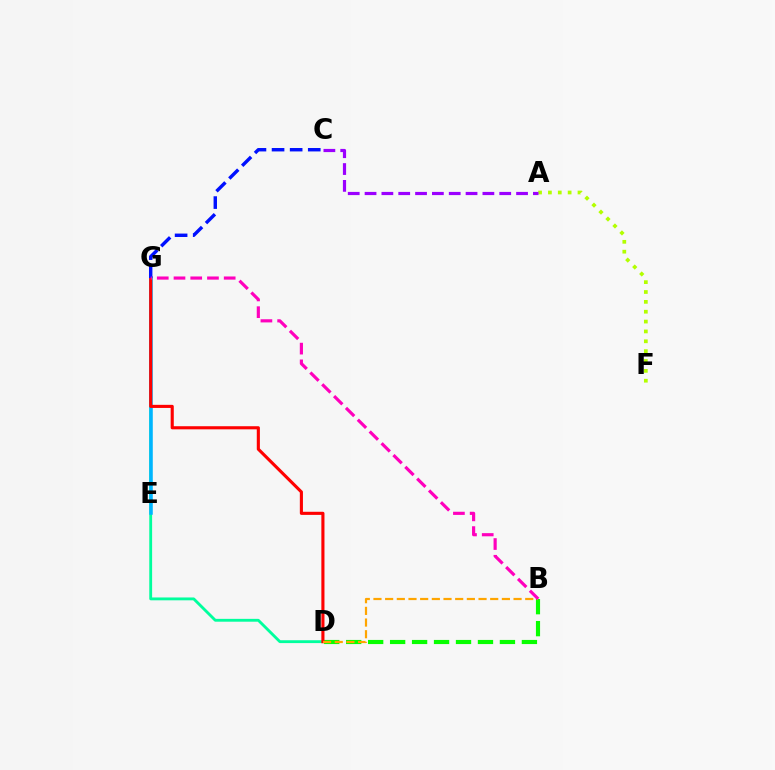{('D', 'G'): [{'color': '#00ff9d', 'line_style': 'solid', 'thickness': 2.05}, {'color': '#ff0000', 'line_style': 'solid', 'thickness': 2.24}], ('B', 'D'): [{'color': '#08ff00', 'line_style': 'dashed', 'thickness': 2.98}, {'color': '#ffa500', 'line_style': 'dashed', 'thickness': 1.59}], ('E', 'G'): [{'color': '#00b5ff', 'line_style': 'solid', 'thickness': 2.52}], ('C', 'G'): [{'color': '#0010ff', 'line_style': 'dashed', 'thickness': 2.46}], ('B', 'G'): [{'color': '#ff00bd', 'line_style': 'dashed', 'thickness': 2.27}], ('A', 'F'): [{'color': '#b3ff00', 'line_style': 'dotted', 'thickness': 2.68}], ('A', 'C'): [{'color': '#9b00ff', 'line_style': 'dashed', 'thickness': 2.29}]}